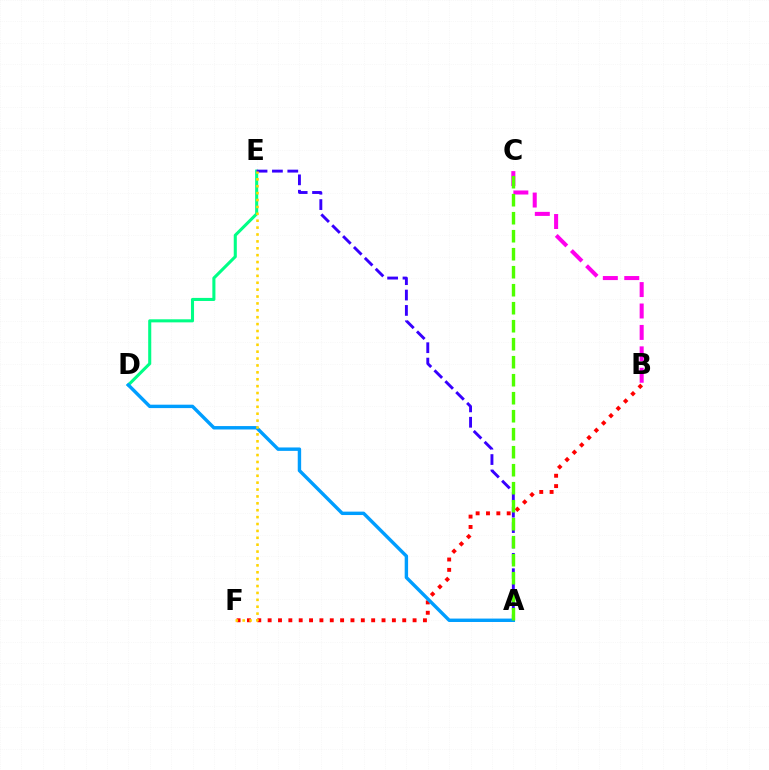{('D', 'E'): [{'color': '#00ff86', 'line_style': 'solid', 'thickness': 2.21}], ('B', 'C'): [{'color': '#ff00ed', 'line_style': 'dashed', 'thickness': 2.91}], ('B', 'F'): [{'color': '#ff0000', 'line_style': 'dotted', 'thickness': 2.81}], ('A', 'E'): [{'color': '#3700ff', 'line_style': 'dashed', 'thickness': 2.09}], ('A', 'D'): [{'color': '#009eff', 'line_style': 'solid', 'thickness': 2.46}], ('A', 'C'): [{'color': '#4fff00', 'line_style': 'dashed', 'thickness': 2.45}], ('E', 'F'): [{'color': '#ffd500', 'line_style': 'dotted', 'thickness': 1.87}]}